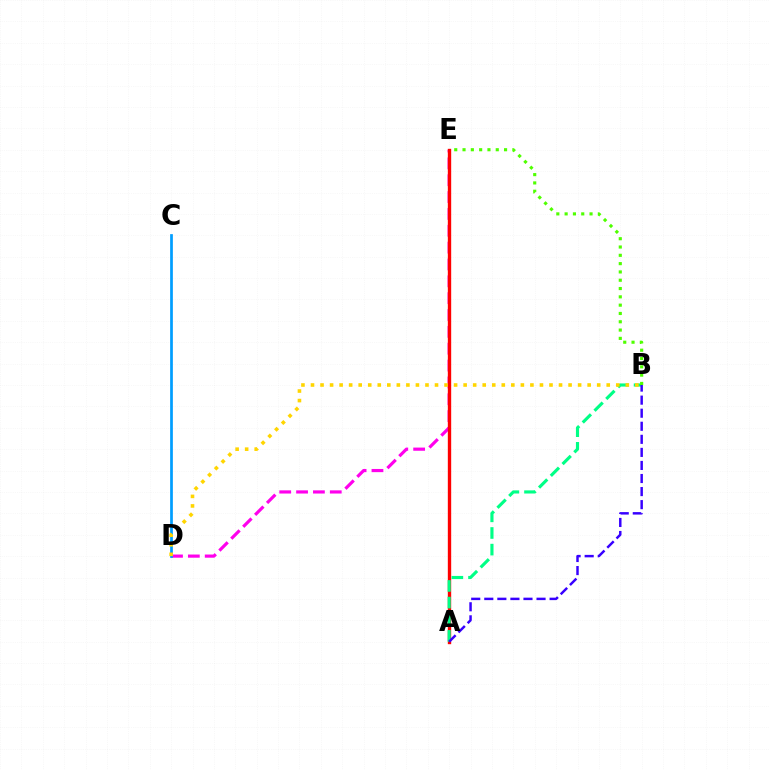{('D', 'E'): [{'color': '#ff00ed', 'line_style': 'dashed', 'thickness': 2.29}], ('A', 'E'): [{'color': '#ff0000', 'line_style': 'solid', 'thickness': 2.42}], ('A', 'B'): [{'color': '#00ff86', 'line_style': 'dashed', 'thickness': 2.26}, {'color': '#3700ff', 'line_style': 'dashed', 'thickness': 1.77}], ('B', 'E'): [{'color': '#4fff00', 'line_style': 'dotted', 'thickness': 2.26}], ('C', 'D'): [{'color': '#009eff', 'line_style': 'solid', 'thickness': 1.96}], ('B', 'D'): [{'color': '#ffd500', 'line_style': 'dotted', 'thickness': 2.59}]}